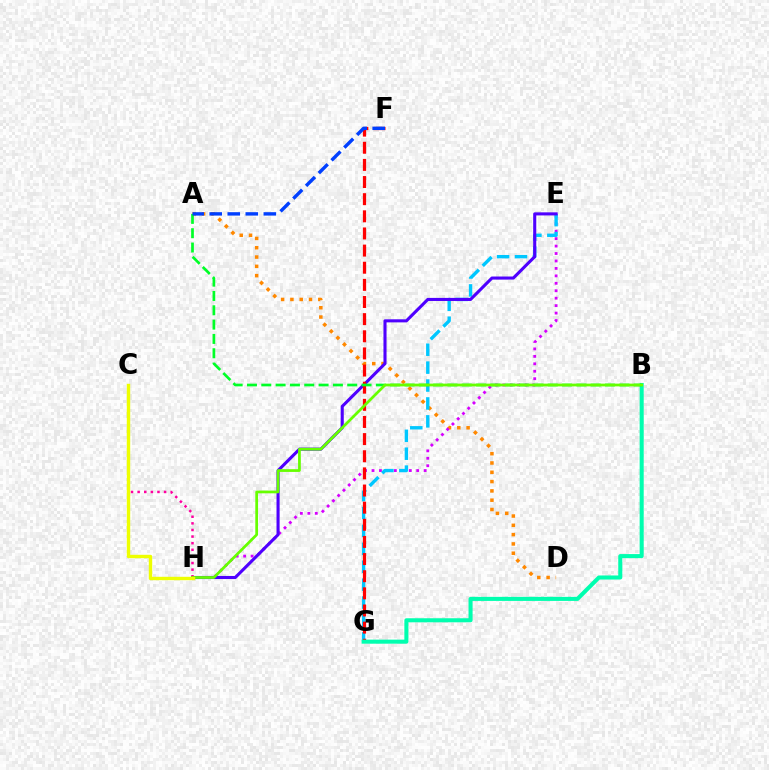{('A', 'D'): [{'color': '#ff8800', 'line_style': 'dotted', 'thickness': 2.53}], ('E', 'H'): [{'color': '#d600ff', 'line_style': 'dotted', 'thickness': 2.02}, {'color': '#4f00ff', 'line_style': 'solid', 'thickness': 2.22}], ('E', 'G'): [{'color': '#00c7ff', 'line_style': 'dashed', 'thickness': 2.43}], ('F', 'G'): [{'color': '#ff0000', 'line_style': 'dashed', 'thickness': 2.33}], ('B', 'G'): [{'color': '#00ffaf', 'line_style': 'solid', 'thickness': 2.92}], ('C', 'H'): [{'color': '#ff00a0', 'line_style': 'dotted', 'thickness': 1.8}, {'color': '#eeff00', 'line_style': 'solid', 'thickness': 2.45}], ('A', 'B'): [{'color': '#00ff27', 'line_style': 'dashed', 'thickness': 1.95}], ('B', 'H'): [{'color': '#66ff00', 'line_style': 'solid', 'thickness': 1.97}], ('A', 'F'): [{'color': '#003fff', 'line_style': 'dashed', 'thickness': 2.45}]}